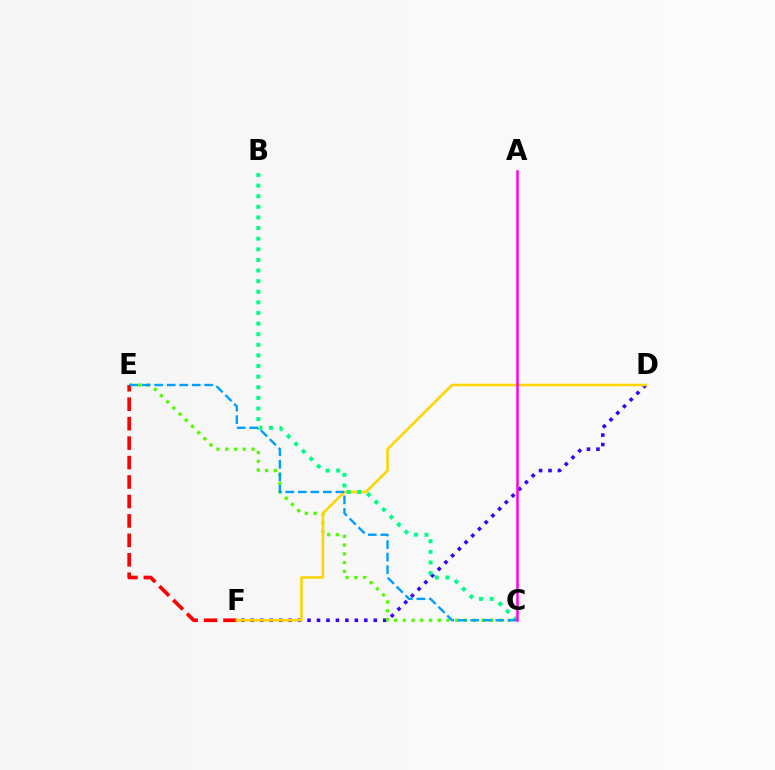{('D', 'F'): [{'color': '#3700ff', 'line_style': 'dotted', 'thickness': 2.57}, {'color': '#ffd500', 'line_style': 'solid', 'thickness': 1.85}], ('C', 'E'): [{'color': '#4fff00', 'line_style': 'dotted', 'thickness': 2.38}, {'color': '#009eff', 'line_style': 'dashed', 'thickness': 1.7}], ('E', 'F'): [{'color': '#ff0000', 'line_style': 'dashed', 'thickness': 2.64}], ('B', 'C'): [{'color': '#00ff86', 'line_style': 'dotted', 'thickness': 2.88}], ('A', 'C'): [{'color': '#ff00ed', 'line_style': 'solid', 'thickness': 1.8}]}